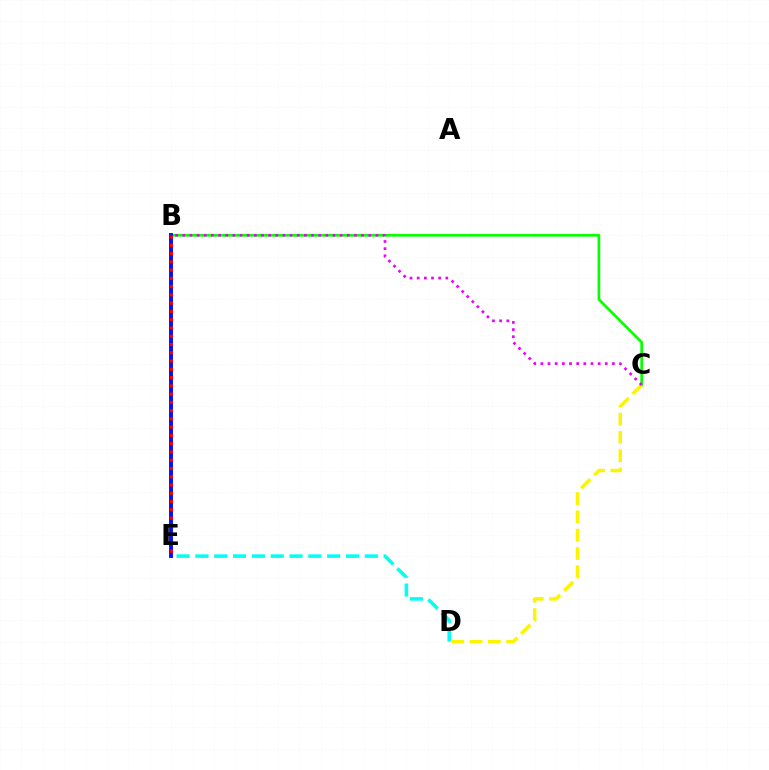{('B', 'C'): [{'color': '#08ff00', 'line_style': 'solid', 'thickness': 1.94}, {'color': '#ee00ff', 'line_style': 'dotted', 'thickness': 1.94}], ('B', 'E'): [{'color': '#0010ff', 'line_style': 'solid', 'thickness': 2.8}, {'color': '#ff0000', 'line_style': 'dotted', 'thickness': 2.25}], ('D', 'E'): [{'color': '#00fff6', 'line_style': 'dashed', 'thickness': 2.56}], ('C', 'D'): [{'color': '#fcf500', 'line_style': 'dashed', 'thickness': 2.48}]}